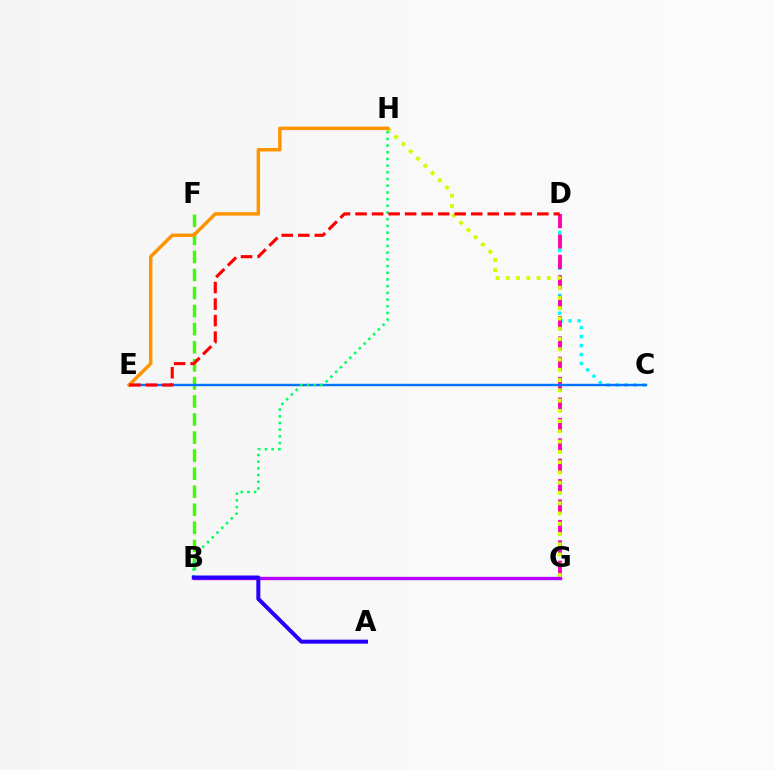{('C', 'D'): [{'color': '#00fff6', 'line_style': 'dotted', 'thickness': 2.44}], ('B', 'F'): [{'color': '#3dff00', 'line_style': 'dashed', 'thickness': 2.45}], ('D', 'G'): [{'color': '#ff00ac', 'line_style': 'dashed', 'thickness': 2.77}], ('G', 'H'): [{'color': '#d1ff00', 'line_style': 'dotted', 'thickness': 2.79}], ('C', 'E'): [{'color': '#0074ff', 'line_style': 'solid', 'thickness': 1.72}], ('B', 'H'): [{'color': '#00ff5c', 'line_style': 'dotted', 'thickness': 1.82}], ('E', 'H'): [{'color': '#ff9400', 'line_style': 'solid', 'thickness': 2.5}], ('B', 'G'): [{'color': '#b900ff', 'line_style': 'solid', 'thickness': 2.41}], ('D', 'E'): [{'color': '#ff0000', 'line_style': 'dashed', 'thickness': 2.24}], ('A', 'B'): [{'color': '#2500ff', 'line_style': 'solid', 'thickness': 2.87}]}